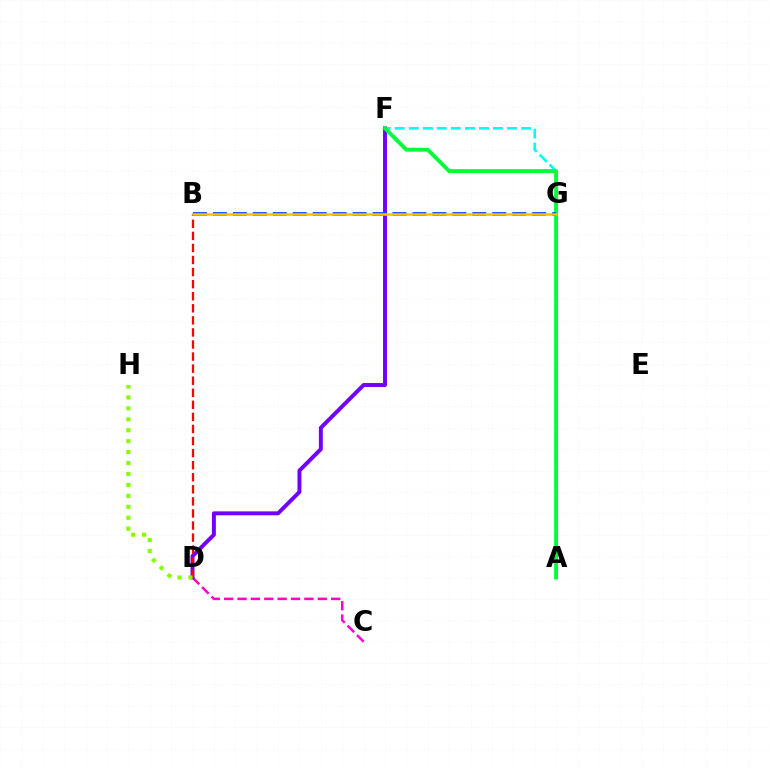{('F', 'G'): [{'color': '#00fff6', 'line_style': 'dashed', 'thickness': 1.91}], ('C', 'D'): [{'color': '#ff00cf', 'line_style': 'dashed', 'thickness': 1.82}], ('D', 'F'): [{'color': '#7200ff', 'line_style': 'solid', 'thickness': 2.83}], ('B', 'D'): [{'color': '#ff0000', 'line_style': 'dashed', 'thickness': 1.64}], ('A', 'F'): [{'color': '#00ff39', 'line_style': 'solid', 'thickness': 2.81}], ('B', 'G'): [{'color': '#004bff', 'line_style': 'dashed', 'thickness': 2.71}, {'color': '#ffbd00', 'line_style': 'solid', 'thickness': 1.81}], ('D', 'H'): [{'color': '#84ff00', 'line_style': 'dotted', 'thickness': 2.97}]}